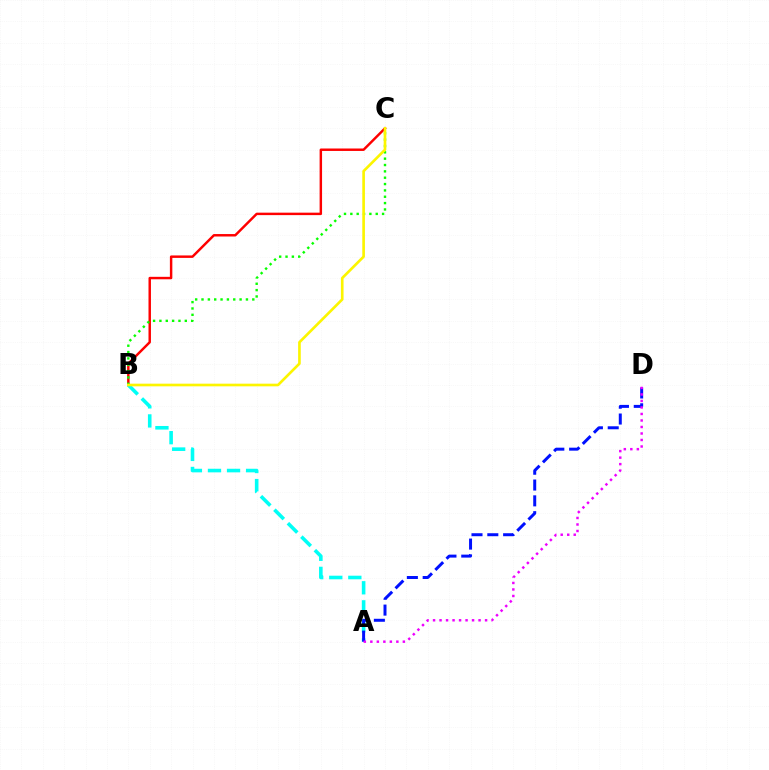{('B', 'C'): [{'color': '#ff0000', 'line_style': 'solid', 'thickness': 1.77}, {'color': '#08ff00', 'line_style': 'dotted', 'thickness': 1.72}, {'color': '#fcf500', 'line_style': 'solid', 'thickness': 1.91}], ('A', 'B'): [{'color': '#00fff6', 'line_style': 'dashed', 'thickness': 2.59}], ('A', 'D'): [{'color': '#0010ff', 'line_style': 'dashed', 'thickness': 2.15}, {'color': '#ee00ff', 'line_style': 'dotted', 'thickness': 1.77}]}